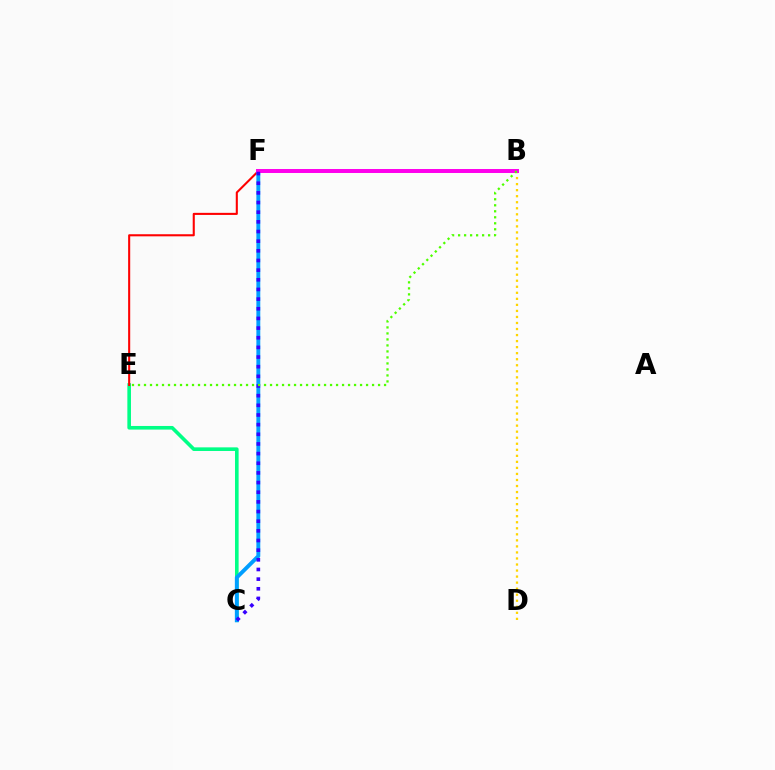{('C', 'E'): [{'color': '#00ff86', 'line_style': 'solid', 'thickness': 2.6}], ('B', 'D'): [{'color': '#ffd500', 'line_style': 'dotted', 'thickness': 1.64}], ('E', 'F'): [{'color': '#ff0000', 'line_style': 'solid', 'thickness': 1.5}], ('C', 'F'): [{'color': '#009eff', 'line_style': 'solid', 'thickness': 2.8}, {'color': '#3700ff', 'line_style': 'dotted', 'thickness': 2.62}], ('B', 'F'): [{'color': '#ff00ed', 'line_style': 'solid', 'thickness': 2.86}], ('B', 'E'): [{'color': '#4fff00', 'line_style': 'dotted', 'thickness': 1.63}]}